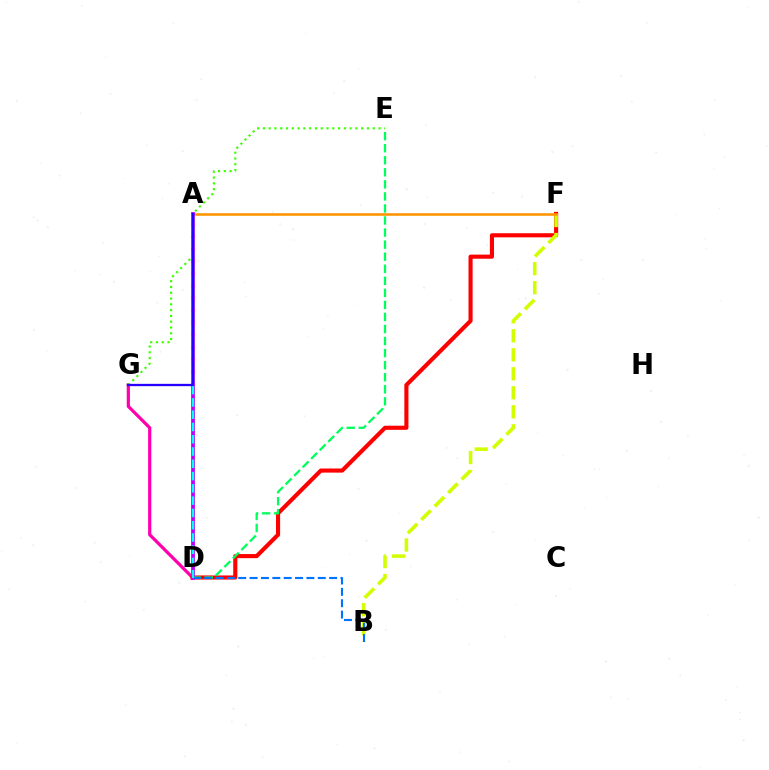{('D', 'G'): [{'color': '#ff00ac', 'line_style': 'solid', 'thickness': 2.32}], ('D', 'F'): [{'color': '#ff0000', 'line_style': 'solid', 'thickness': 2.96}], ('B', 'F'): [{'color': '#d1ff00', 'line_style': 'dashed', 'thickness': 2.58}], ('D', 'E'): [{'color': '#00ff5c', 'line_style': 'dashed', 'thickness': 1.64}], ('E', 'G'): [{'color': '#3dff00', 'line_style': 'dotted', 'thickness': 1.57}], ('A', 'F'): [{'color': '#ff9400', 'line_style': 'solid', 'thickness': 1.86}], ('A', 'D'): [{'color': '#b900ff', 'line_style': 'solid', 'thickness': 2.72}, {'color': '#00fff6', 'line_style': 'dashed', 'thickness': 1.67}], ('B', 'D'): [{'color': '#0074ff', 'line_style': 'dashed', 'thickness': 1.54}], ('A', 'G'): [{'color': '#2500ff', 'line_style': 'solid', 'thickness': 1.65}]}